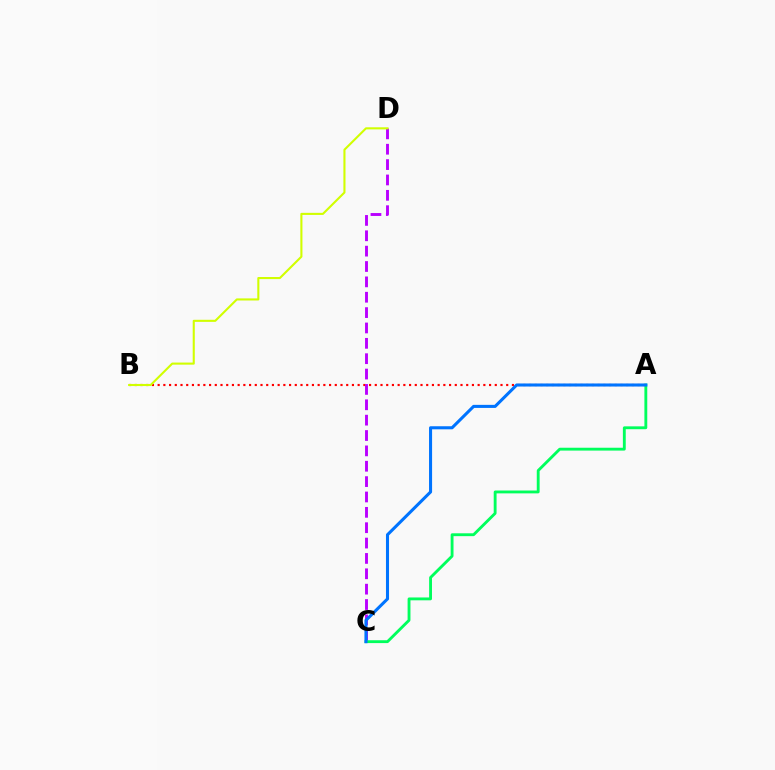{('A', 'B'): [{'color': '#ff0000', 'line_style': 'dotted', 'thickness': 1.55}], ('C', 'D'): [{'color': '#b900ff', 'line_style': 'dashed', 'thickness': 2.09}], ('B', 'D'): [{'color': '#d1ff00', 'line_style': 'solid', 'thickness': 1.51}], ('A', 'C'): [{'color': '#00ff5c', 'line_style': 'solid', 'thickness': 2.06}, {'color': '#0074ff', 'line_style': 'solid', 'thickness': 2.21}]}